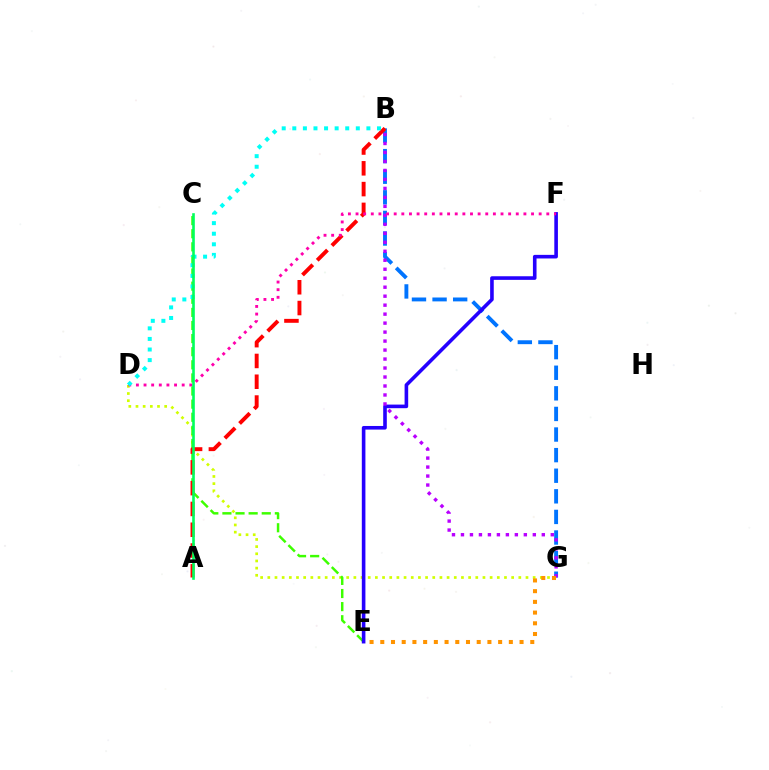{('B', 'G'): [{'color': '#0074ff', 'line_style': 'dashed', 'thickness': 2.8}, {'color': '#b900ff', 'line_style': 'dotted', 'thickness': 2.44}], ('D', 'G'): [{'color': '#d1ff00', 'line_style': 'dotted', 'thickness': 1.95}], ('C', 'E'): [{'color': '#3dff00', 'line_style': 'dashed', 'thickness': 1.78}], ('A', 'B'): [{'color': '#ff0000', 'line_style': 'dashed', 'thickness': 2.82}], ('E', 'F'): [{'color': '#2500ff', 'line_style': 'solid', 'thickness': 2.6}], ('D', 'F'): [{'color': '#ff00ac', 'line_style': 'dotted', 'thickness': 2.07}], ('B', 'D'): [{'color': '#00fff6', 'line_style': 'dotted', 'thickness': 2.88}], ('A', 'C'): [{'color': '#00ff5c', 'line_style': 'solid', 'thickness': 1.89}], ('E', 'G'): [{'color': '#ff9400', 'line_style': 'dotted', 'thickness': 2.91}]}